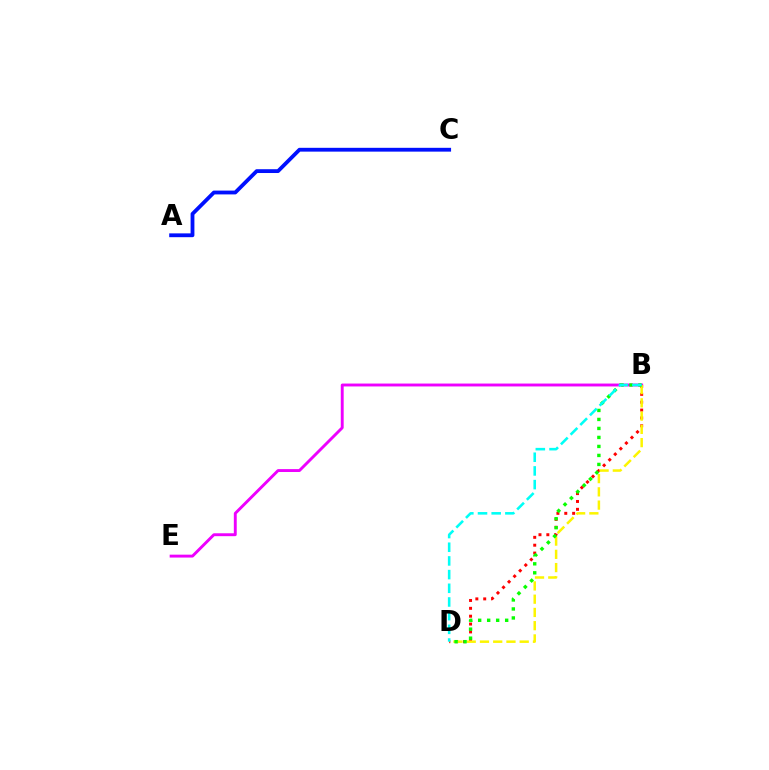{('A', 'C'): [{'color': '#0010ff', 'line_style': 'solid', 'thickness': 2.74}], ('B', 'E'): [{'color': '#ee00ff', 'line_style': 'solid', 'thickness': 2.09}], ('B', 'D'): [{'color': '#ff0000', 'line_style': 'dotted', 'thickness': 2.14}, {'color': '#fcf500', 'line_style': 'dashed', 'thickness': 1.8}, {'color': '#08ff00', 'line_style': 'dotted', 'thickness': 2.44}, {'color': '#00fff6', 'line_style': 'dashed', 'thickness': 1.86}]}